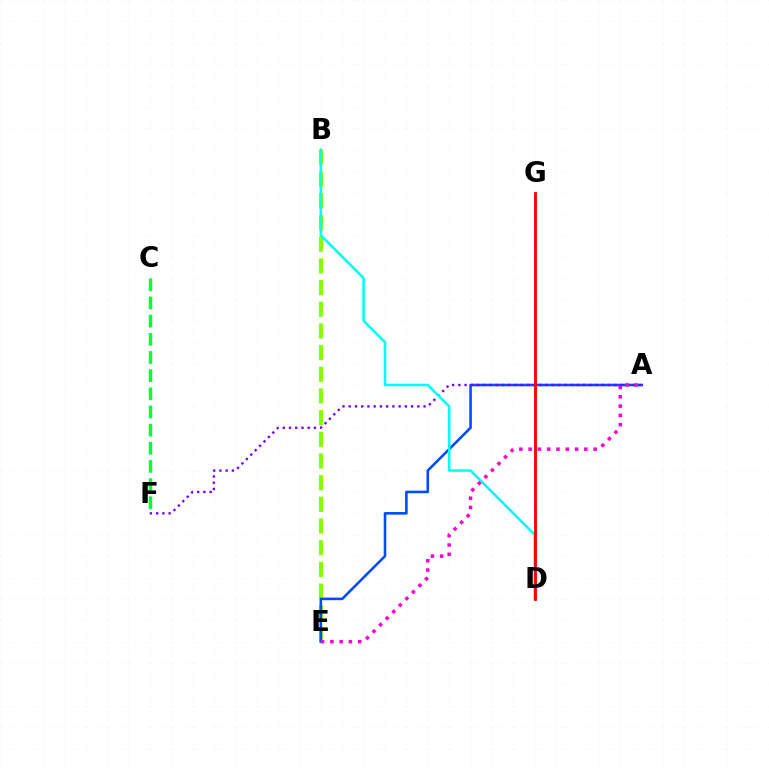{('B', 'E'): [{'color': '#84ff00', 'line_style': 'dashed', 'thickness': 2.94}], ('D', 'G'): [{'color': '#ffbd00', 'line_style': 'dotted', 'thickness': 1.95}, {'color': '#ff0000', 'line_style': 'solid', 'thickness': 2.06}], ('A', 'E'): [{'color': '#004bff', 'line_style': 'solid', 'thickness': 1.86}, {'color': '#ff00cf', 'line_style': 'dotted', 'thickness': 2.52}], ('A', 'F'): [{'color': '#7200ff', 'line_style': 'dotted', 'thickness': 1.69}], ('C', 'F'): [{'color': '#00ff39', 'line_style': 'dashed', 'thickness': 2.47}], ('B', 'D'): [{'color': '#00fff6', 'line_style': 'solid', 'thickness': 1.84}]}